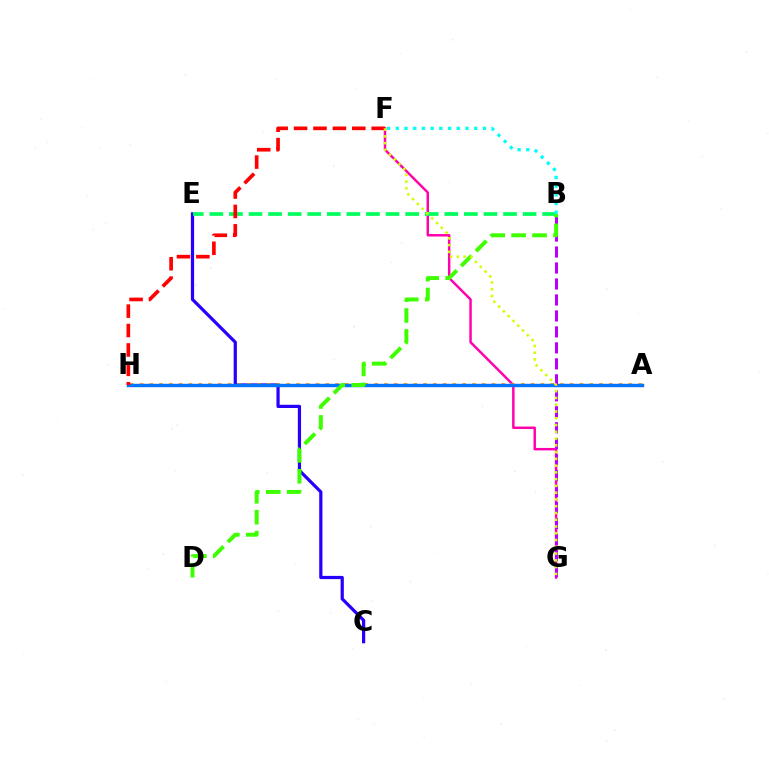{('C', 'E'): [{'color': '#2500ff', 'line_style': 'solid', 'thickness': 2.32}], ('F', 'G'): [{'color': '#ff00ac', 'line_style': 'solid', 'thickness': 1.77}, {'color': '#d1ff00', 'line_style': 'dotted', 'thickness': 1.84}], ('A', 'H'): [{'color': '#ff9400', 'line_style': 'dotted', 'thickness': 2.66}, {'color': '#0074ff', 'line_style': 'solid', 'thickness': 2.46}], ('B', 'E'): [{'color': '#00ff5c', 'line_style': 'dashed', 'thickness': 2.66}], ('B', 'G'): [{'color': '#b900ff', 'line_style': 'dashed', 'thickness': 2.17}], ('B', 'D'): [{'color': '#3dff00', 'line_style': 'dashed', 'thickness': 2.84}], ('F', 'H'): [{'color': '#ff0000', 'line_style': 'dashed', 'thickness': 2.64}], ('B', 'F'): [{'color': '#00fff6', 'line_style': 'dotted', 'thickness': 2.37}]}